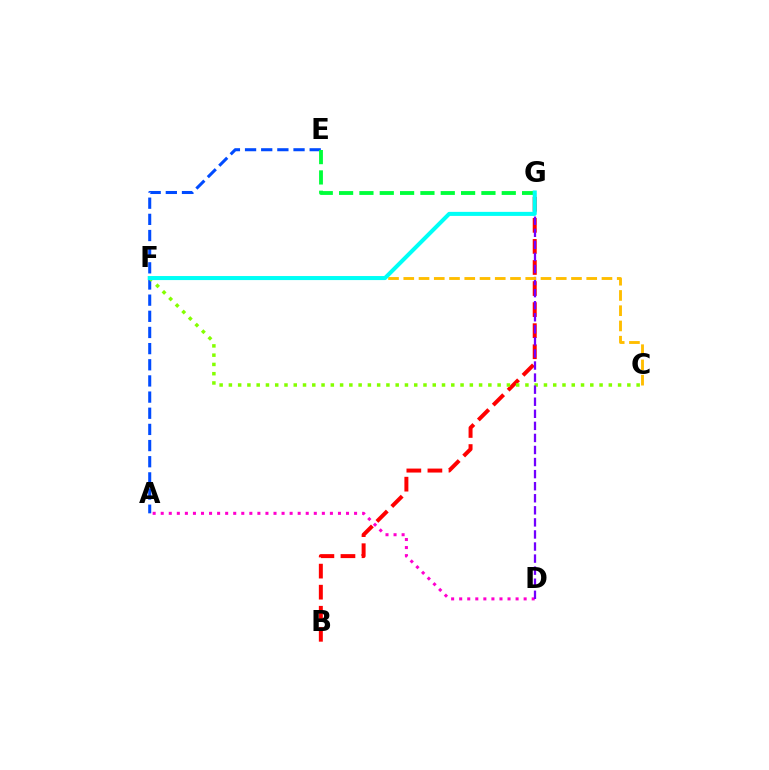{('A', 'E'): [{'color': '#004bff', 'line_style': 'dashed', 'thickness': 2.2}], ('E', 'G'): [{'color': '#00ff39', 'line_style': 'dashed', 'thickness': 2.76}], ('B', 'G'): [{'color': '#ff0000', 'line_style': 'dashed', 'thickness': 2.86}], ('C', 'F'): [{'color': '#84ff00', 'line_style': 'dotted', 'thickness': 2.52}, {'color': '#ffbd00', 'line_style': 'dashed', 'thickness': 2.07}], ('A', 'D'): [{'color': '#ff00cf', 'line_style': 'dotted', 'thickness': 2.19}], ('D', 'G'): [{'color': '#7200ff', 'line_style': 'dashed', 'thickness': 1.64}], ('F', 'G'): [{'color': '#00fff6', 'line_style': 'solid', 'thickness': 2.91}]}